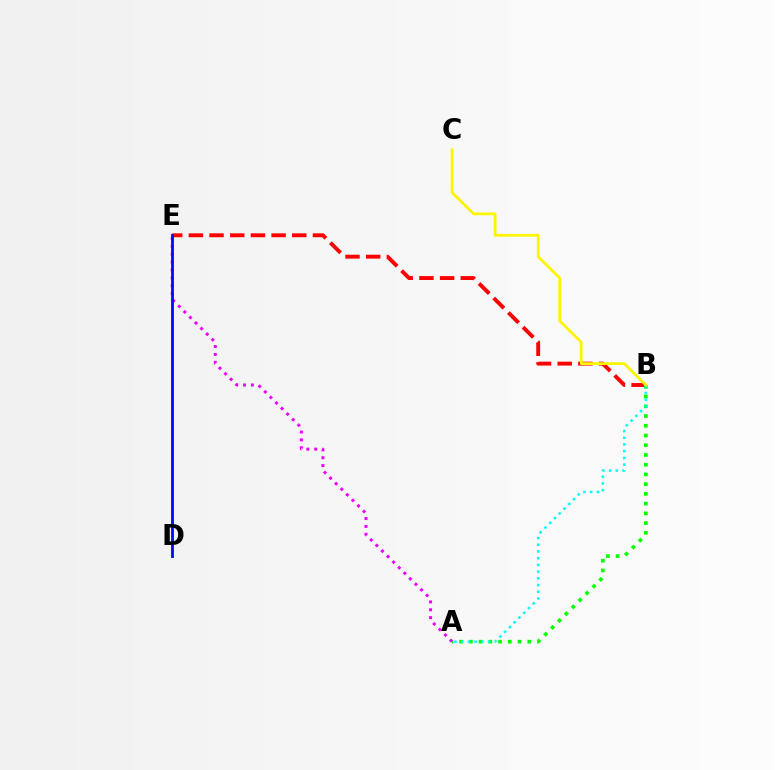{('B', 'E'): [{'color': '#ff0000', 'line_style': 'dashed', 'thickness': 2.81}], ('A', 'B'): [{'color': '#08ff00', 'line_style': 'dotted', 'thickness': 2.64}, {'color': '#00fff6', 'line_style': 'dotted', 'thickness': 1.83}], ('A', 'E'): [{'color': '#ee00ff', 'line_style': 'dotted', 'thickness': 2.14}], ('D', 'E'): [{'color': '#0010ff', 'line_style': 'solid', 'thickness': 2.05}], ('B', 'C'): [{'color': '#fcf500', 'line_style': 'solid', 'thickness': 2.0}]}